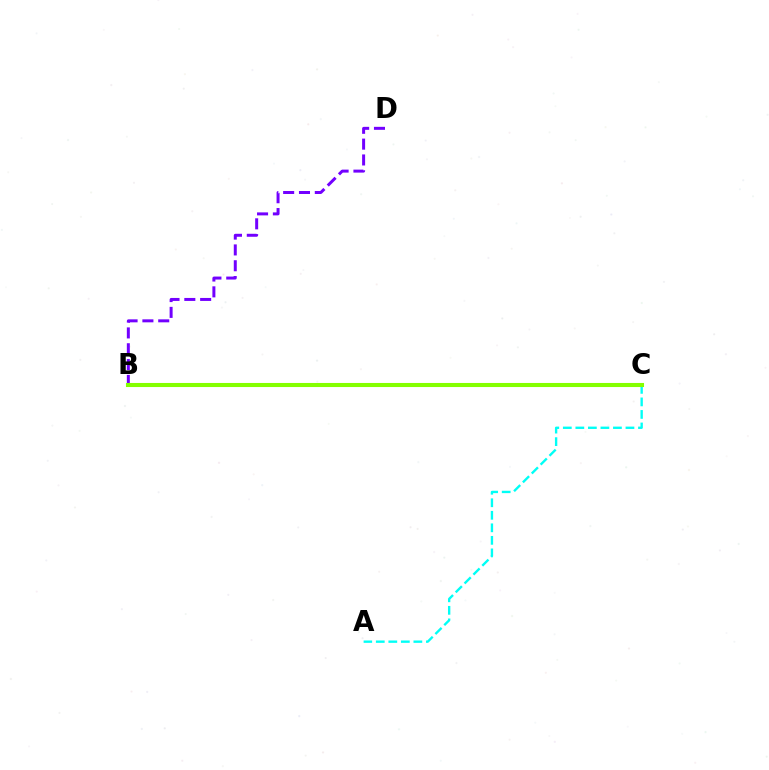{('B', 'D'): [{'color': '#7200ff', 'line_style': 'dashed', 'thickness': 2.15}], ('B', 'C'): [{'color': '#ff0000', 'line_style': 'dashed', 'thickness': 2.82}, {'color': '#84ff00', 'line_style': 'solid', 'thickness': 2.94}], ('A', 'C'): [{'color': '#00fff6', 'line_style': 'dashed', 'thickness': 1.7}]}